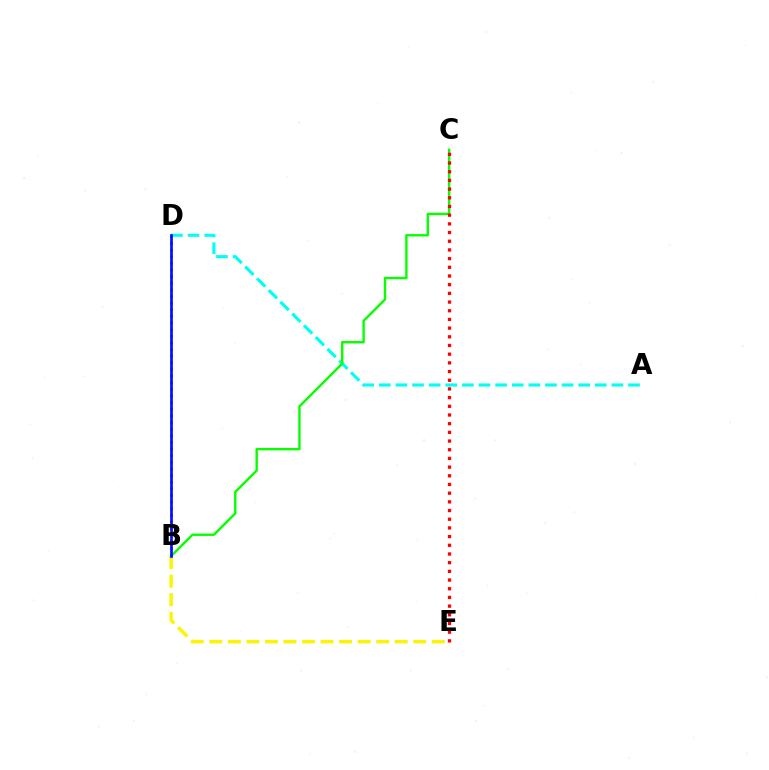{('A', 'D'): [{'color': '#00fff6', 'line_style': 'dashed', 'thickness': 2.26}], ('B', 'C'): [{'color': '#08ff00', 'line_style': 'solid', 'thickness': 1.73}], ('B', 'E'): [{'color': '#fcf500', 'line_style': 'dashed', 'thickness': 2.52}], ('C', 'E'): [{'color': '#ff0000', 'line_style': 'dotted', 'thickness': 2.36}], ('B', 'D'): [{'color': '#ee00ff', 'line_style': 'dotted', 'thickness': 1.8}, {'color': '#0010ff', 'line_style': 'solid', 'thickness': 1.93}]}